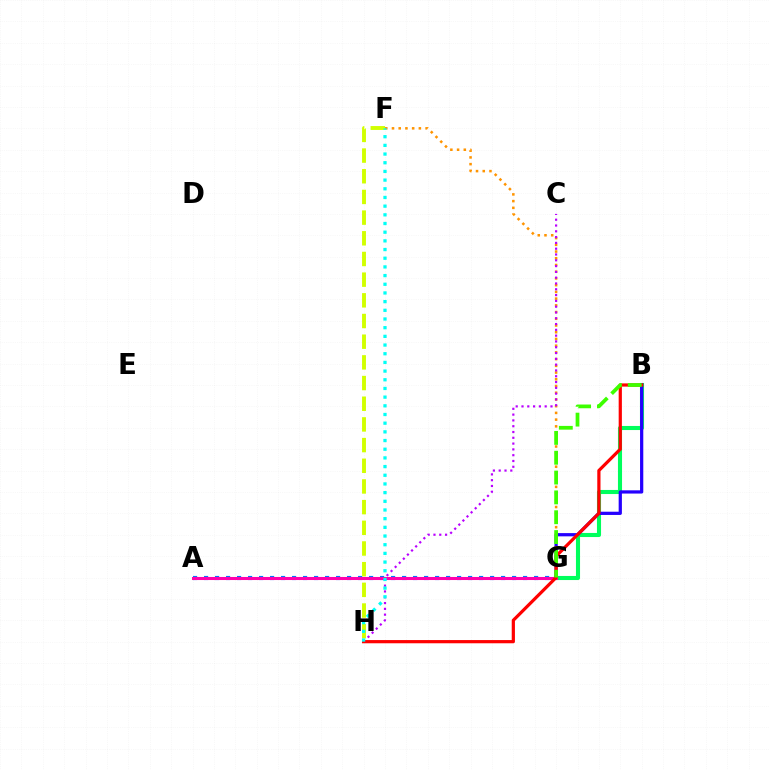{('F', 'H'): [{'color': '#d1ff00', 'line_style': 'dashed', 'thickness': 2.81}, {'color': '#00fff6', 'line_style': 'dotted', 'thickness': 2.36}], ('A', 'G'): [{'color': '#0074ff', 'line_style': 'dotted', 'thickness': 2.99}, {'color': '#ff00ac', 'line_style': 'solid', 'thickness': 2.21}], ('B', 'G'): [{'color': '#00ff5c', 'line_style': 'solid', 'thickness': 2.94}, {'color': '#2500ff', 'line_style': 'solid', 'thickness': 2.33}, {'color': '#3dff00', 'line_style': 'dashed', 'thickness': 2.69}], ('F', 'G'): [{'color': '#ff9400', 'line_style': 'dotted', 'thickness': 1.83}], ('C', 'H'): [{'color': '#b900ff', 'line_style': 'dotted', 'thickness': 1.58}], ('B', 'H'): [{'color': '#ff0000', 'line_style': 'solid', 'thickness': 2.31}]}